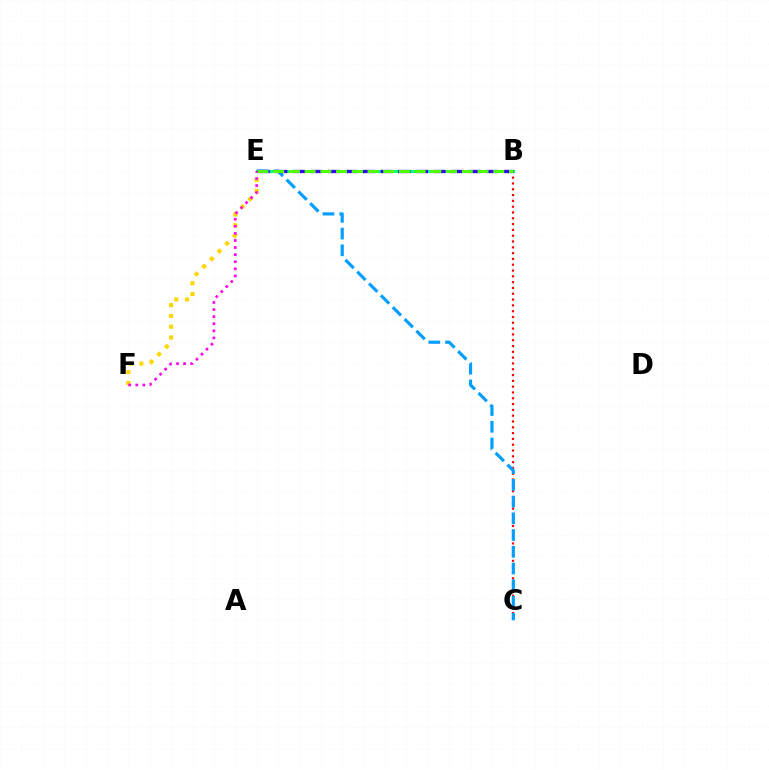{('E', 'F'): [{'color': '#ffd500', 'line_style': 'dotted', 'thickness': 2.94}, {'color': '#ff00ed', 'line_style': 'dotted', 'thickness': 1.92}], ('B', 'C'): [{'color': '#ff0000', 'line_style': 'dotted', 'thickness': 1.58}], ('B', 'E'): [{'color': '#00ff86', 'line_style': 'solid', 'thickness': 2.15}, {'color': '#3700ff', 'line_style': 'dashed', 'thickness': 2.39}, {'color': '#4fff00', 'line_style': 'dashed', 'thickness': 2.14}], ('C', 'E'): [{'color': '#009eff', 'line_style': 'dashed', 'thickness': 2.27}]}